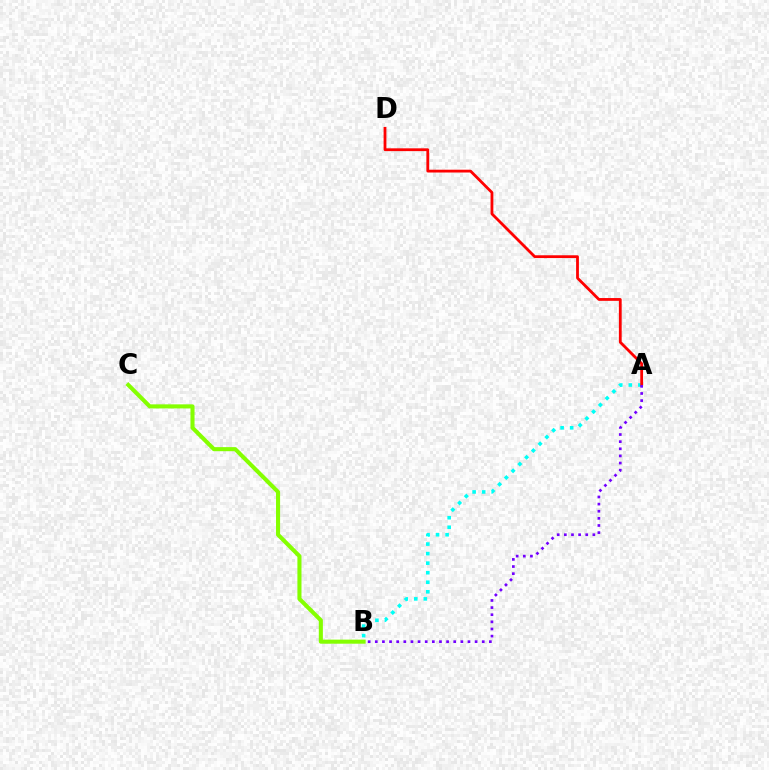{('A', 'B'): [{'color': '#00fff6', 'line_style': 'dotted', 'thickness': 2.59}, {'color': '#7200ff', 'line_style': 'dotted', 'thickness': 1.94}], ('A', 'D'): [{'color': '#ff0000', 'line_style': 'solid', 'thickness': 2.01}], ('B', 'C'): [{'color': '#84ff00', 'line_style': 'solid', 'thickness': 2.93}]}